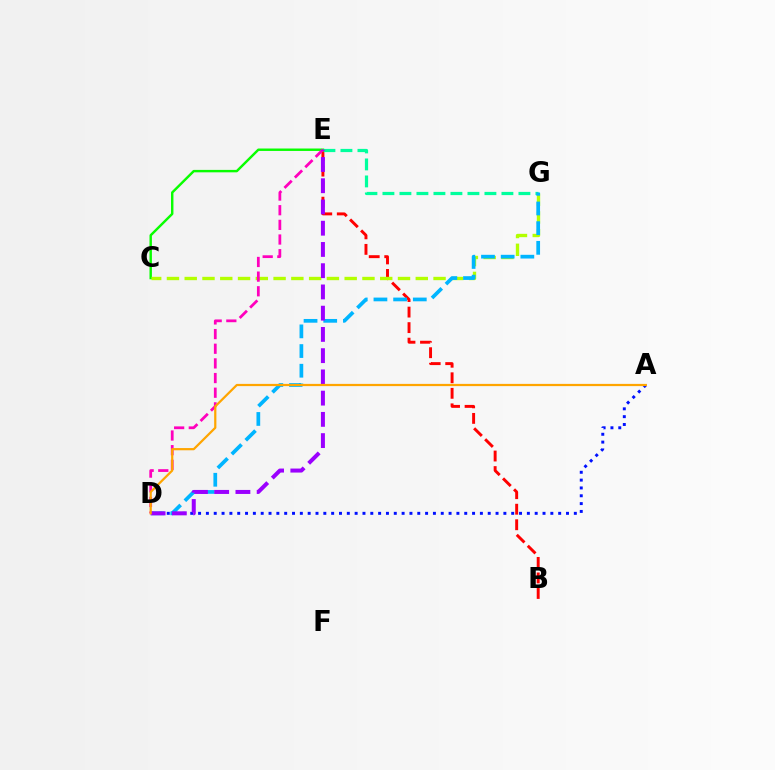{('C', 'E'): [{'color': '#08ff00', 'line_style': 'solid', 'thickness': 1.75}], ('B', 'E'): [{'color': '#ff0000', 'line_style': 'dashed', 'thickness': 2.11}], ('C', 'G'): [{'color': '#b3ff00', 'line_style': 'dashed', 'thickness': 2.41}], ('E', 'G'): [{'color': '#00ff9d', 'line_style': 'dashed', 'thickness': 2.31}], ('A', 'D'): [{'color': '#0010ff', 'line_style': 'dotted', 'thickness': 2.13}, {'color': '#ffa500', 'line_style': 'solid', 'thickness': 1.6}], ('D', 'G'): [{'color': '#00b5ff', 'line_style': 'dashed', 'thickness': 2.67}], ('D', 'E'): [{'color': '#ff00bd', 'line_style': 'dashed', 'thickness': 1.99}, {'color': '#9b00ff', 'line_style': 'dashed', 'thickness': 2.89}]}